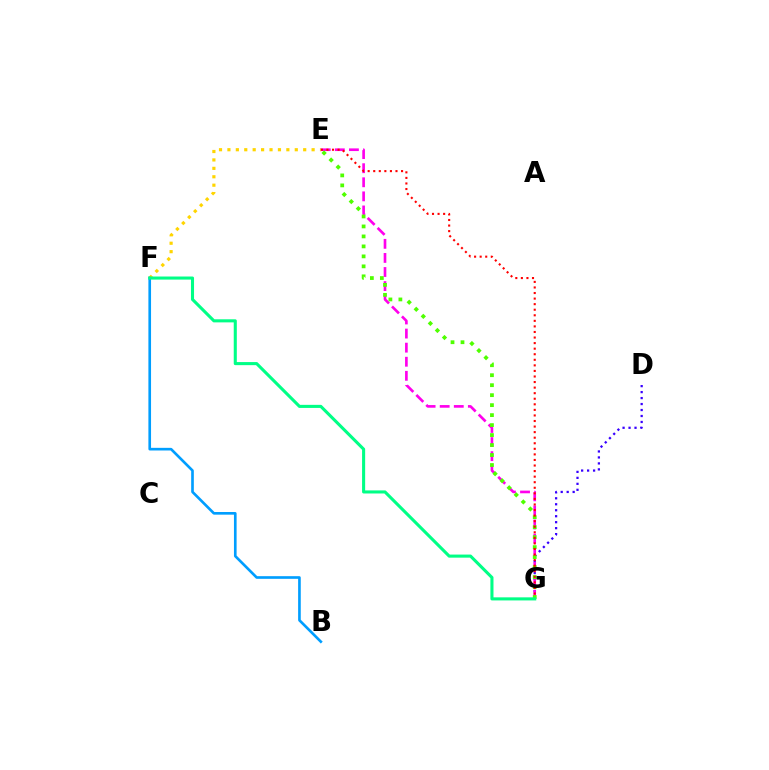{('D', 'G'): [{'color': '#3700ff', 'line_style': 'dotted', 'thickness': 1.62}], ('E', 'F'): [{'color': '#ffd500', 'line_style': 'dotted', 'thickness': 2.29}], ('E', 'G'): [{'color': '#ff00ed', 'line_style': 'dashed', 'thickness': 1.91}, {'color': '#4fff00', 'line_style': 'dotted', 'thickness': 2.71}, {'color': '#ff0000', 'line_style': 'dotted', 'thickness': 1.51}], ('B', 'F'): [{'color': '#009eff', 'line_style': 'solid', 'thickness': 1.91}], ('F', 'G'): [{'color': '#00ff86', 'line_style': 'solid', 'thickness': 2.22}]}